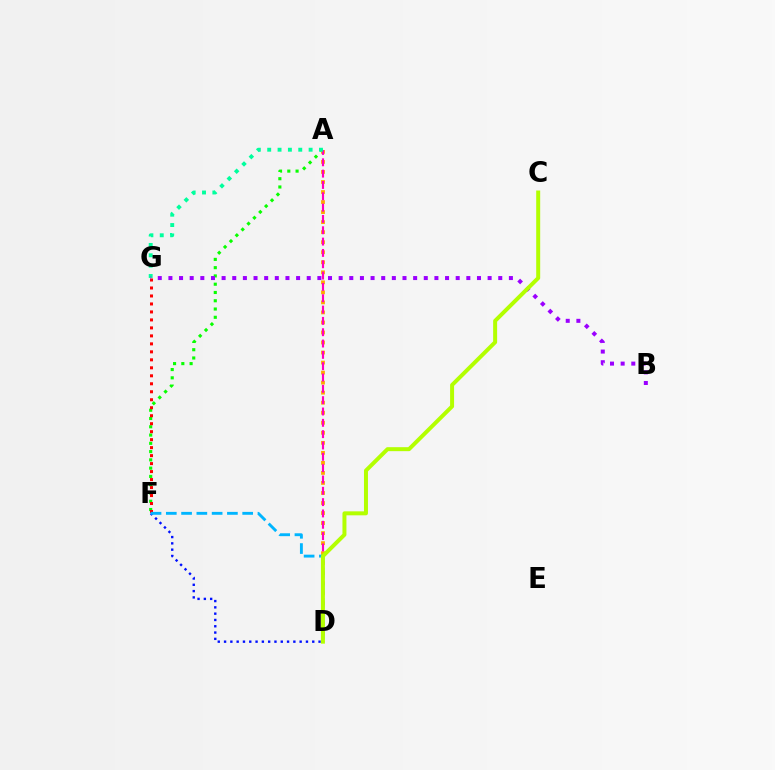{('A', 'F'): [{'color': '#08ff00', 'line_style': 'dotted', 'thickness': 2.25}], ('D', 'F'): [{'color': '#0010ff', 'line_style': 'dotted', 'thickness': 1.71}, {'color': '#00b5ff', 'line_style': 'dashed', 'thickness': 2.08}], ('A', 'D'): [{'color': '#ffa500', 'line_style': 'dotted', 'thickness': 2.73}, {'color': '#ff00bd', 'line_style': 'dashed', 'thickness': 1.54}], ('A', 'G'): [{'color': '#00ff9d', 'line_style': 'dotted', 'thickness': 2.81}], ('F', 'G'): [{'color': '#ff0000', 'line_style': 'dotted', 'thickness': 2.17}], ('B', 'G'): [{'color': '#9b00ff', 'line_style': 'dotted', 'thickness': 2.89}], ('C', 'D'): [{'color': '#b3ff00', 'line_style': 'solid', 'thickness': 2.86}]}